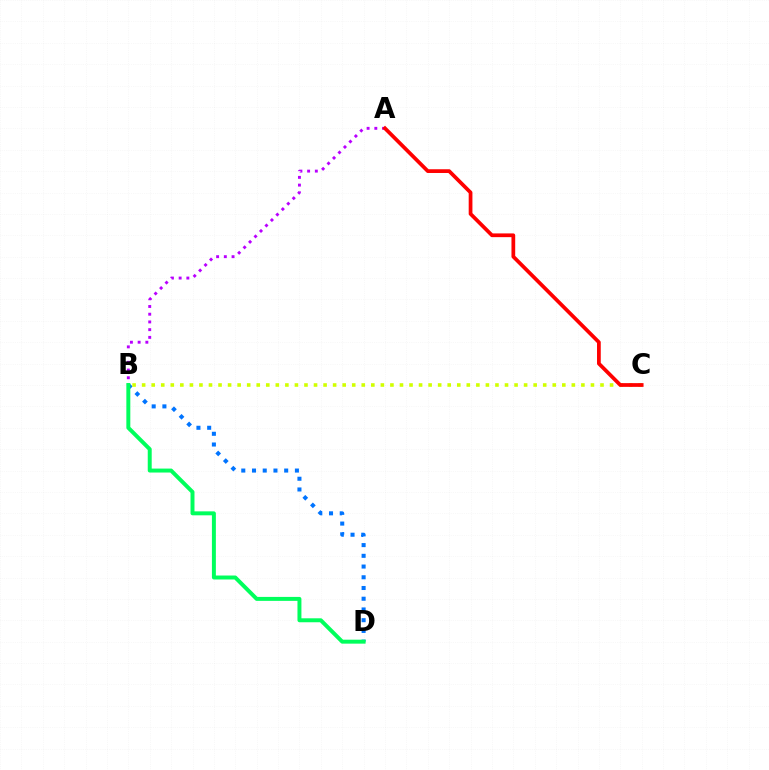{('B', 'D'): [{'color': '#0074ff', 'line_style': 'dotted', 'thickness': 2.91}, {'color': '#00ff5c', 'line_style': 'solid', 'thickness': 2.85}], ('A', 'B'): [{'color': '#b900ff', 'line_style': 'dotted', 'thickness': 2.1}], ('B', 'C'): [{'color': '#d1ff00', 'line_style': 'dotted', 'thickness': 2.59}], ('A', 'C'): [{'color': '#ff0000', 'line_style': 'solid', 'thickness': 2.69}]}